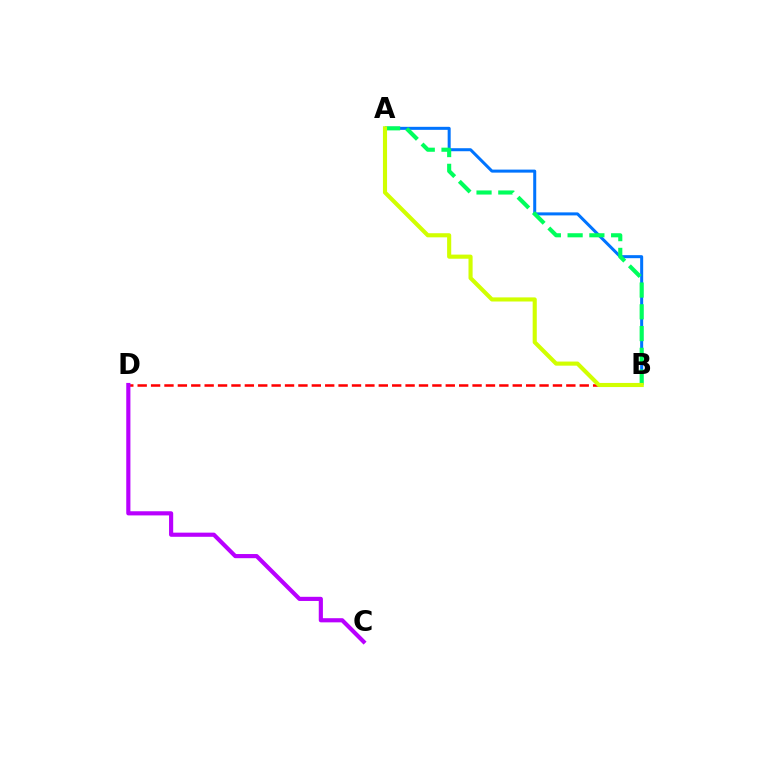{('A', 'B'): [{'color': '#0074ff', 'line_style': 'solid', 'thickness': 2.17}, {'color': '#00ff5c', 'line_style': 'dashed', 'thickness': 2.96}, {'color': '#d1ff00', 'line_style': 'solid', 'thickness': 2.96}], ('B', 'D'): [{'color': '#ff0000', 'line_style': 'dashed', 'thickness': 1.82}], ('C', 'D'): [{'color': '#b900ff', 'line_style': 'solid', 'thickness': 2.99}]}